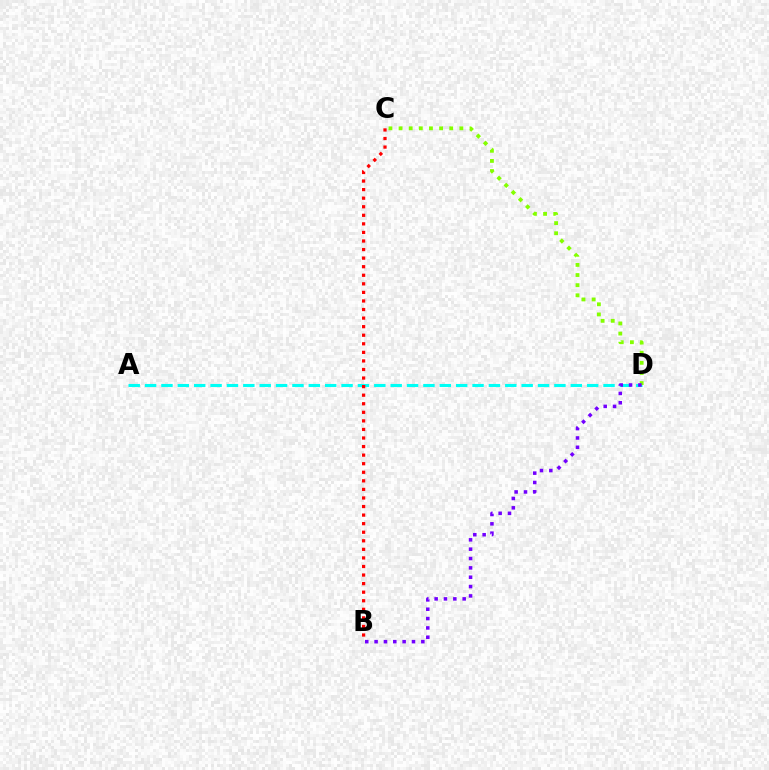{('A', 'D'): [{'color': '#00fff6', 'line_style': 'dashed', 'thickness': 2.22}], ('C', 'D'): [{'color': '#84ff00', 'line_style': 'dotted', 'thickness': 2.75}], ('B', 'D'): [{'color': '#7200ff', 'line_style': 'dotted', 'thickness': 2.54}], ('B', 'C'): [{'color': '#ff0000', 'line_style': 'dotted', 'thickness': 2.33}]}